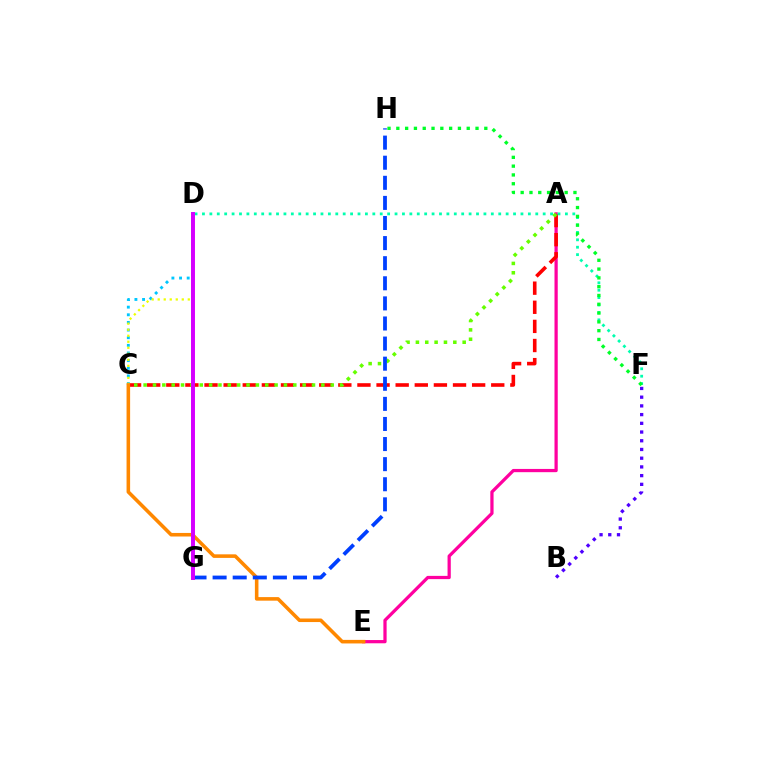{('A', 'E'): [{'color': '#ff00a0', 'line_style': 'solid', 'thickness': 2.33}], ('A', 'C'): [{'color': '#ff0000', 'line_style': 'dashed', 'thickness': 2.6}, {'color': '#66ff00', 'line_style': 'dotted', 'thickness': 2.54}], ('C', 'D'): [{'color': '#00c7ff', 'line_style': 'dotted', 'thickness': 2.08}, {'color': '#eeff00', 'line_style': 'dotted', 'thickness': 1.63}], ('D', 'F'): [{'color': '#00ffaf', 'line_style': 'dotted', 'thickness': 2.01}], ('C', 'E'): [{'color': '#ff8800', 'line_style': 'solid', 'thickness': 2.57}], ('B', 'F'): [{'color': '#4f00ff', 'line_style': 'dotted', 'thickness': 2.37}], ('G', 'H'): [{'color': '#003fff', 'line_style': 'dashed', 'thickness': 2.73}], ('D', 'G'): [{'color': '#d600ff', 'line_style': 'solid', 'thickness': 2.85}], ('F', 'H'): [{'color': '#00ff27', 'line_style': 'dotted', 'thickness': 2.39}]}